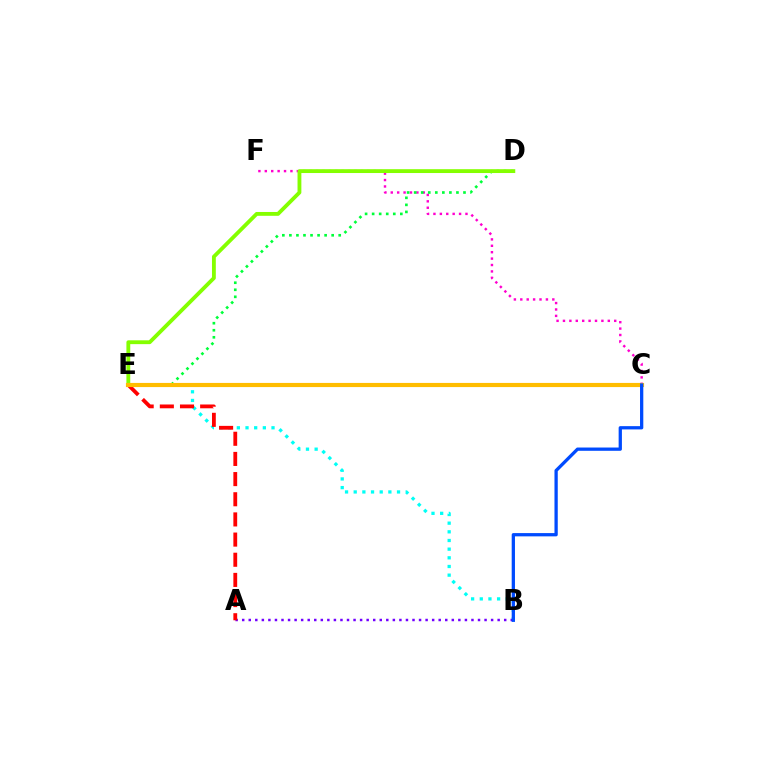{('C', 'F'): [{'color': '#ff00cf', 'line_style': 'dotted', 'thickness': 1.74}], ('B', 'E'): [{'color': '#00fff6', 'line_style': 'dotted', 'thickness': 2.35}], ('A', 'B'): [{'color': '#7200ff', 'line_style': 'dotted', 'thickness': 1.78}], ('D', 'E'): [{'color': '#00ff39', 'line_style': 'dotted', 'thickness': 1.91}, {'color': '#84ff00', 'line_style': 'solid', 'thickness': 2.76}], ('A', 'E'): [{'color': '#ff0000', 'line_style': 'dashed', 'thickness': 2.74}], ('C', 'E'): [{'color': '#ffbd00', 'line_style': 'solid', 'thickness': 2.98}], ('B', 'C'): [{'color': '#004bff', 'line_style': 'solid', 'thickness': 2.36}]}